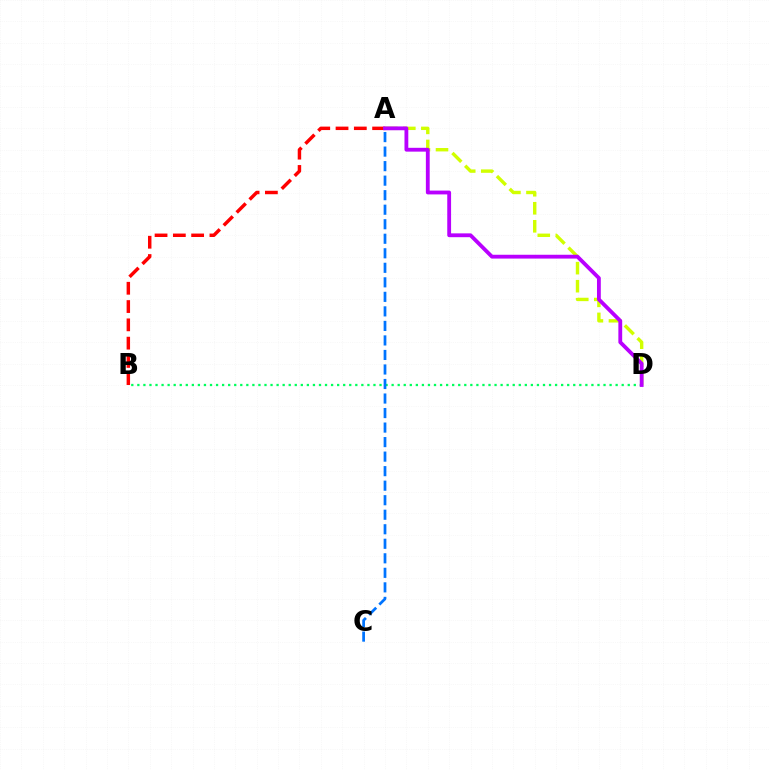{('A', 'D'): [{'color': '#d1ff00', 'line_style': 'dashed', 'thickness': 2.45}, {'color': '#b900ff', 'line_style': 'solid', 'thickness': 2.75}], ('B', 'D'): [{'color': '#00ff5c', 'line_style': 'dotted', 'thickness': 1.64}], ('A', 'B'): [{'color': '#ff0000', 'line_style': 'dashed', 'thickness': 2.49}], ('A', 'C'): [{'color': '#0074ff', 'line_style': 'dashed', 'thickness': 1.97}]}